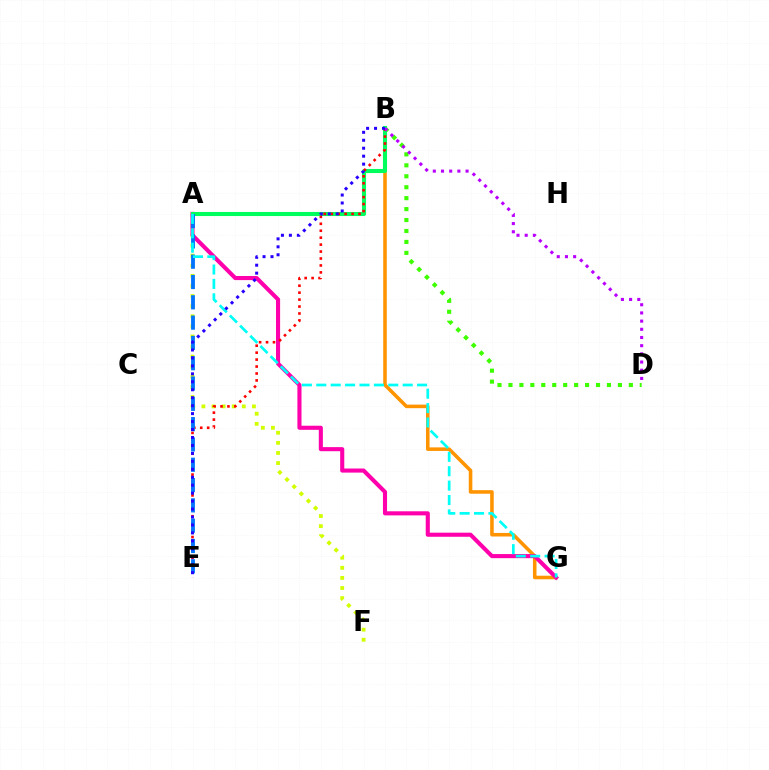{('A', 'F'): [{'color': '#d1ff00', 'line_style': 'dotted', 'thickness': 2.74}], ('B', 'G'): [{'color': '#ff9400', 'line_style': 'solid', 'thickness': 2.56}], ('A', 'G'): [{'color': '#ff00ac', 'line_style': 'solid', 'thickness': 2.95}, {'color': '#00fff6', 'line_style': 'dashed', 'thickness': 1.96}], ('B', 'D'): [{'color': '#3dff00', 'line_style': 'dotted', 'thickness': 2.97}, {'color': '#b900ff', 'line_style': 'dotted', 'thickness': 2.22}], ('A', 'B'): [{'color': '#00ff5c', 'line_style': 'solid', 'thickness': 2.95}], ('B', 'E'): [{'color': '#ff0000', 'line_style': 'dotted', 'thickness': 1.89}, {'color': '#2500ff', 'line_style': 'dotted', 'thickness': 2.16}], ('A', 'E'): [{'color': '#0074ff', 'line_style': 'dashed', 'thickness': 2.76}]}